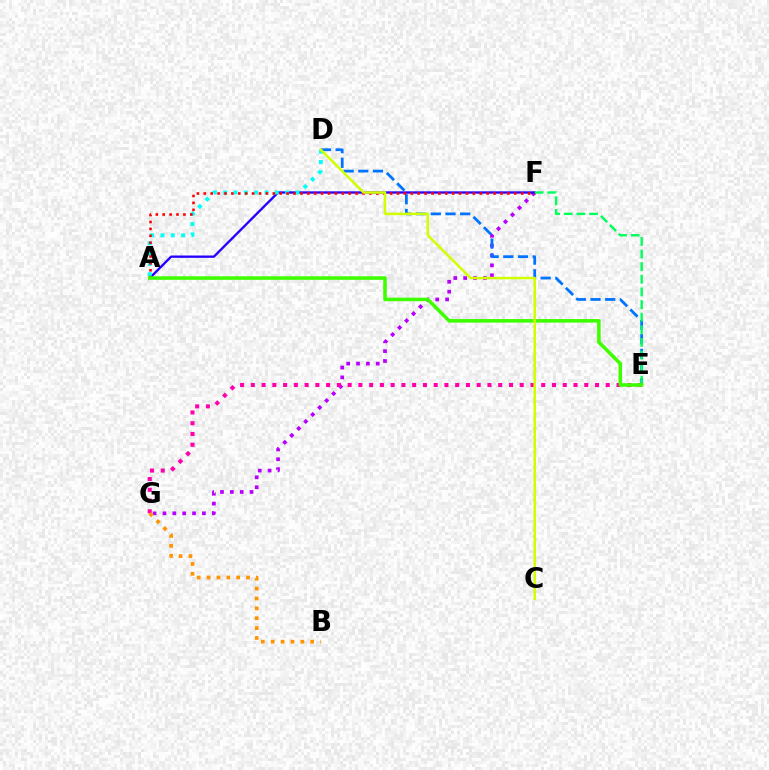{('F', 'G'): [{'color': '#b900ff', 'line_style': 'dotted', 'thickness': 2.68}], ('A', 'F'): [{'color': '#2500ff', 'line_style': 'solid', 'thickness': 1.68}, {'color': '#ff0000', 'line_style': 'dotted', 'thickness': 1.87}], ('D', 'E'): [{'color': '#0074ff', 'line_style': 'dashed', 'thickness': 1.99}], ('A', 'D'): [{'color': '#00fff6', 'line_style': 'dotted', 'thickness': 2.81}], ('E', 'G'): [{'color': '#ff00ac', 'line_style': 'dotted', 'thickness': 2.92}], ('E', 'F'): [{'color': '#00ff5c', 'line_style': 'dashed', 'thickness': 1.72}], ('A', 'E'): [{'color': '#3dff00', 'line_style': 'solid', 'thickness': 2.55}], ('B', 'G'): [{'color': '#ff9400', 'line_style': 'dotted', 'thickness': 2.68}], ('C', 'D'): [{'color': '#d1ff00', 'line_style': 'solid', 'thickness': 1.81}]}